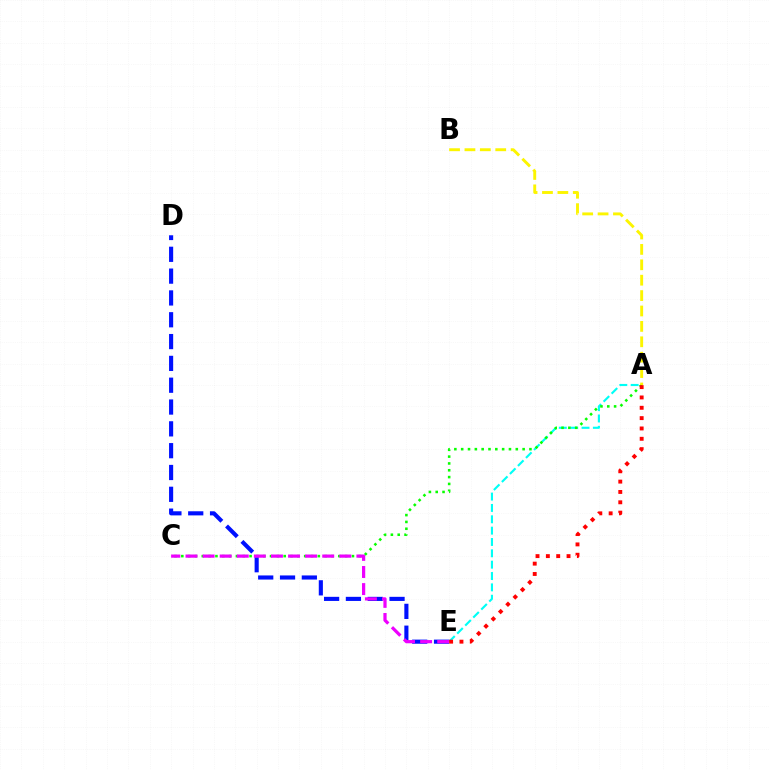{('A', 'E'): [{'color': '#00fff6', 'line_style': 'dashed', 'thickness': 1.54}, {'color': '#ff0000', 'line_style': 'dotted', 'thickness': 2.81}], ('A', 'C'): [{'color': '#08ff00', 'line_style': 'dotted', 'thickness': 1.85}], ('D', 'E'): [{'color': '#0010ff', 'line_style': 'dashed', 'thickness': 2.96}], ('C', 'E'): [{'color': '#ee00ff', 'line_style': 'dashed', 'thickness': 2.32}], ('A', 'B'): [{'color': '#fcf500', 'line_style': 'dashed', 'thickness': 2.09}]}